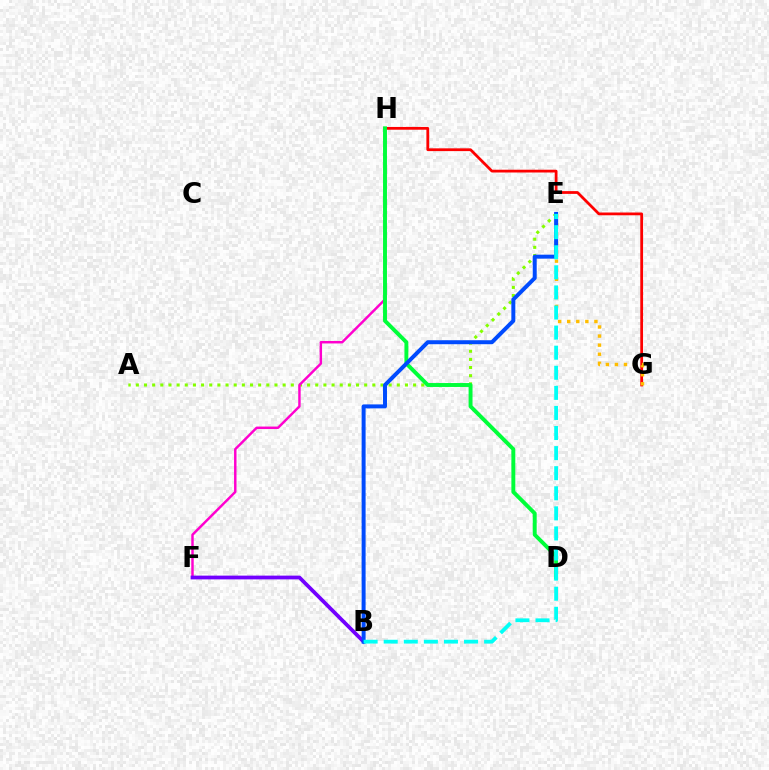{('A', 'E'): [{'color': '#84ff00', 'line_style': 'dotted', 'thickness': 2.22}], ('G', 'H'): [{'color': '#ff0000', 'line_style': 'solid', 'thickness': 1.99}], ('E', 'G'): [{'color': '#ffbd00', 'line_style': 'dotted', 'thickness': 2.46}], ('F', 'H'): [{'color': '#ff00cf', 'line_style': 'solid', 'thickness': 1.77}], ('B', 'F'): [{'color': '#7200ff', 'line_style': 'solid', 'thickness': 2.7}], ('D', 'H'): [{'color': '#00ff39', 'line_style': 'solid', 'thickness': 2.82}], ('B', 'E'): [{'color': '#004bff', 'line_style': 'solid', 'thickness': 2.86}, {'color': '#00fff6', 'line_style': 'dashed', 'thickness': 2.73}]}